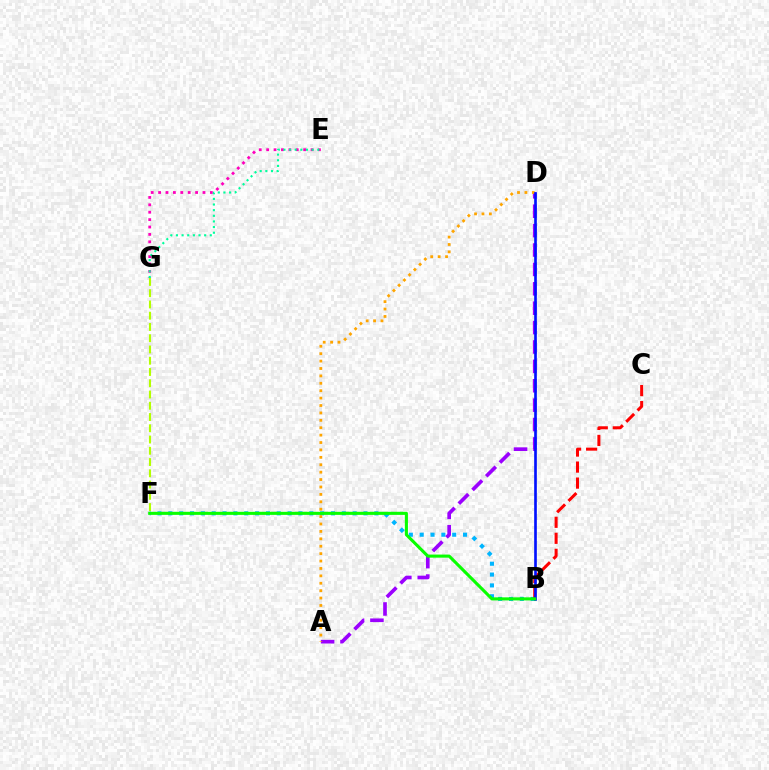{('B', 'F'): [{'color': '#00b5ff', 'line_style': 'dotted', 'thickness': 2.95}, {'color': '#08ff00', 'line_style': 'solid', 'thickness': 2.22}], ('B', 'C'): [{'color': '#ff0000', 'line_style': 'dashed', 'thickness': 2.18}], ('A', 'D'): [{'color': '#9b00ff', 'line_style': 'dashed', 'thickness': 2.63}, {'color': '#ffa500', 'line_style': 'dotted', 'thickness': 2.01}], ('E', 'G'): [{'color': '#ff00bd', 'line_style': 'dotted', 'thickness': 2.01}, {'color': '#00ff9d', 'line_style': 'dotted', 'thickness': 1.53}], ('F', 'G'): [{'color': '#b3ff00', 'line_style': 'dashed', 'thickness': 1.53}], ('B', 'D'): [{'color': '#0010ff', 'line_style': 'solid', 'thickness': 1.91}]}